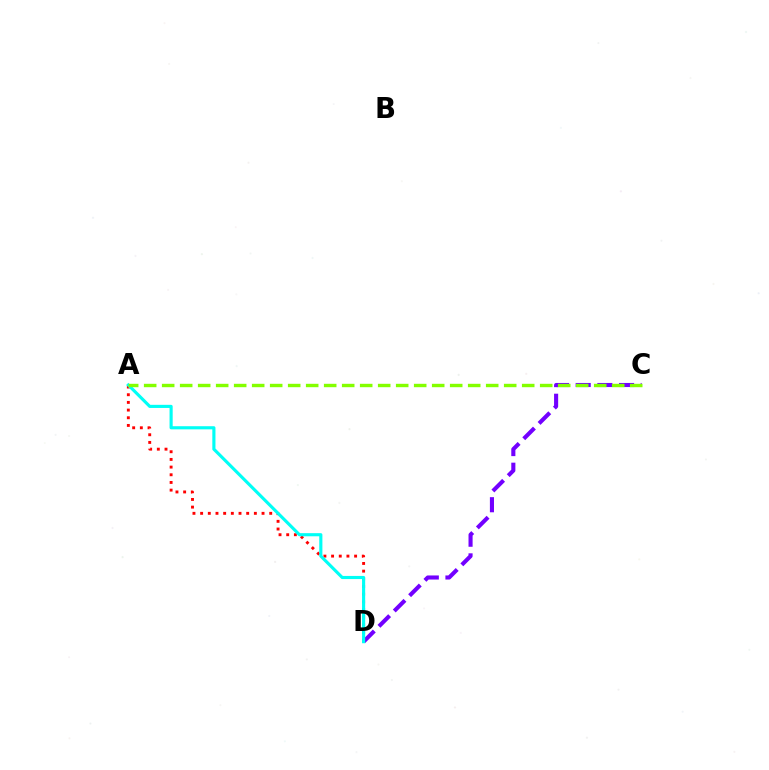{('A', 'D'): [{'color': '#ff0000', 'line_style': 'dotted', 'thickness': 2.09}, {'color': '#00fff6', 'line_style': 'solid', 'thickness': 2.26}], ('C', 'D'): [{'color': '#7200ff', 'line_style': 'dashed', 'thickness': 2.94}], ('A', 'C'): [{'color': '#84ff00', 'line_style': 'dashed', 'thickness': 2.45}]}